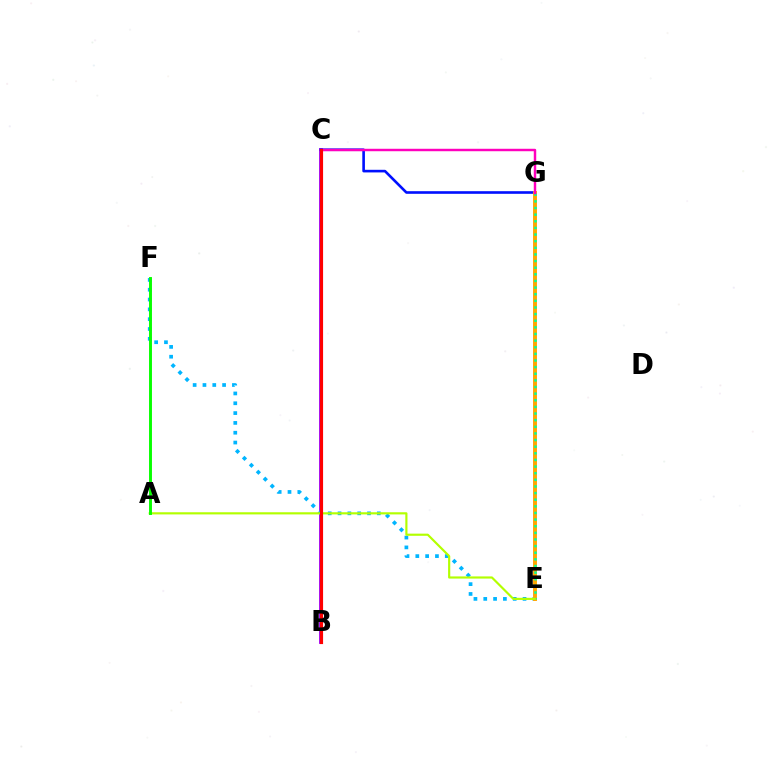{('B', 'C'): [{'color': '#9b00ff', 'line_style': 'solid', 'thickness': 2.75}, {'color': '#ff0000', 'line_style': 'solid', 'thickness': 2.27}], ('E', 'F'): [{'color': '#00b5ff', 'line_style': 'dotted', 'thickness': 2.67}], ('C', 'G'): [{'color': '#0010ff', 'line_style': 'solid', 'thickness': 1.89}, {'color': '#ff00bd', 'line_style': 'solid', 'thickness': 1.77}], ('E', 'G'): [{'color': '#ffa500', 'line_style': 'solid', 'thickness': 2.82}, {'color': '#00ff9d', 'line_style': 'dotted', 'thickness': 1.8}], ('A', 'E'): [{'color': '#b3ff00', 'line_style': 'solid', 'thickness': 1.56}], ('A', 'F'): [{'color': '#08ff00', 'line_style': 'solid', 'thickness': 2.1}]}